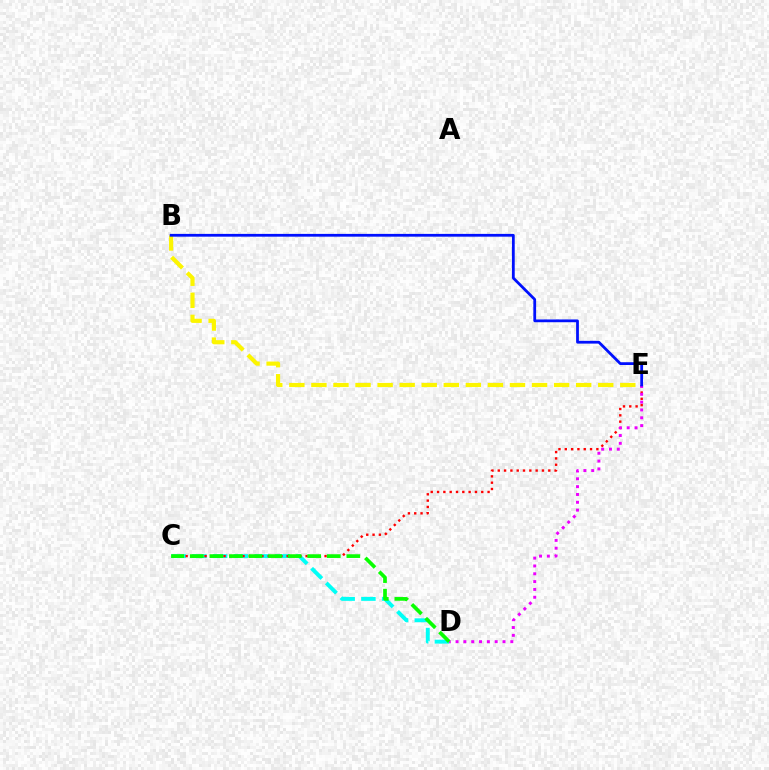{('C', 'D'): [{'color': '#00fff6', 'line_style': 'dashed', 'thickness': 2.82}, {'color': '#08ff00', 'line_style': 'dashed', 'thickness': 2.66}], ('B', 'E'): [{'color': '#fcf500', 'line_style': 'dashed', 'thickness': 3.0}, {'color': '#0010ff', 'line_style': 'solid', 'thickness': 2.0}], ('C', 'E'): [{'color': '#ff0000', 'line_style': 'dotted', 'thickness': 1.72}], ('D', 'E'): [{'color': '#ee00ff', 'line_style': 'dotted', 'thickness': 2.13}]}